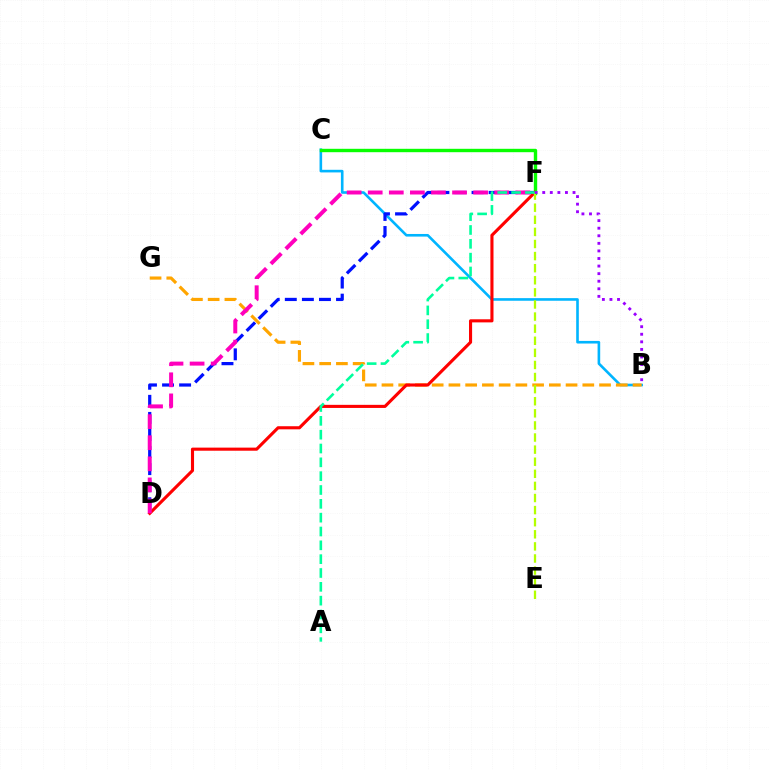{('B', 'C'): [{'color': '#00b5ff', 'line_style': 'solid', 'thickness': 1.88}], ('D', 'F'): [{'color': '#0010ff', 'line_style': 'dashed', 'thickness': 2.32}, {'color': '#ff0000', 'line_style': 'solid', 'thickness': 2.23}, {'color': '#ff00bd', 'line_style': 'dashed', 'thickness': 2.86}], ('C', 'F'): [{'color': '#08ff00', 'line_style': 'solid', 'thickness': 2.44}], ('B', 'G'): [{'color': '#ffa500', 'line_style': 'dashed', 'thickness': 2.27}], ('E', 'F'): [{'color': '#b3ff00', 'line_style': 'dashed', 'thickness': 1.64}], ('B', 'F'): [{'color': '#9b00ff', 'line_style': 'dotted', 'thickness': 2.06}], ('A', 'F'): [{'color': '#00ff9d', 'line_style': 'dashed', 'thickness': 1.88}]}